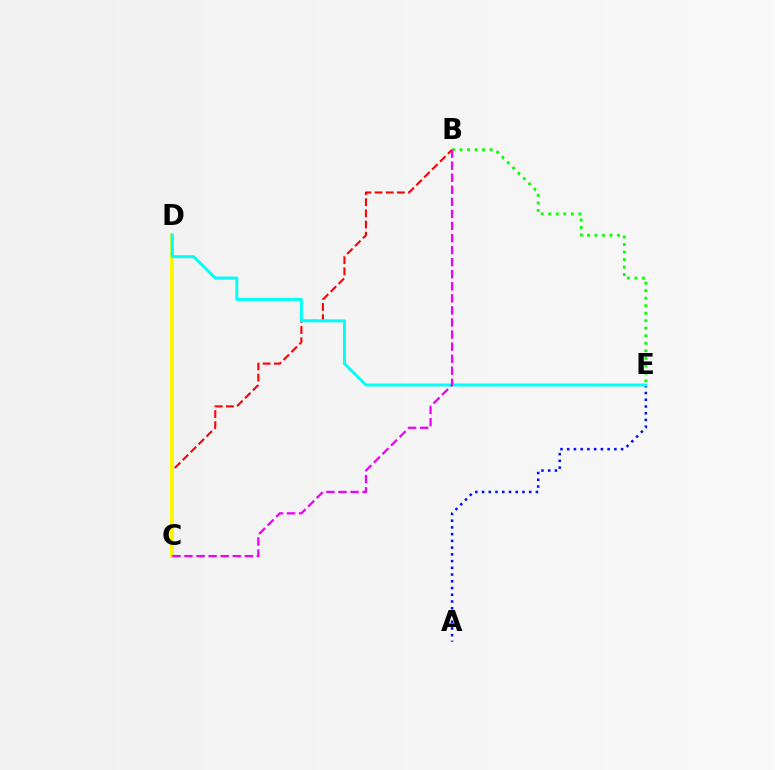{('A', 'E'): [{'color': '#0010ff', 'line_style': 'dotted', 'thickness': 1.83}], ('B', 'C'): [{'color': '#ff0000', 'line_style': 'dashed', 'thickness': 1.51}, {'color': '#ee00ff', 'line_style': 'dashed', 'thickness': 1.64}], ('C', 'D'): [{'color': '#fcf500', 'line_style': 'solid', 'thickness': 2.88}], ('B', 'E'): [{'color': '#08ff00', 'line_style': 'dotted', 'thickness': 2.04}], ('D', 'E'): [{'color': '#00fff6', 'line_style': 'solid', 'thickness': 2.13}]}